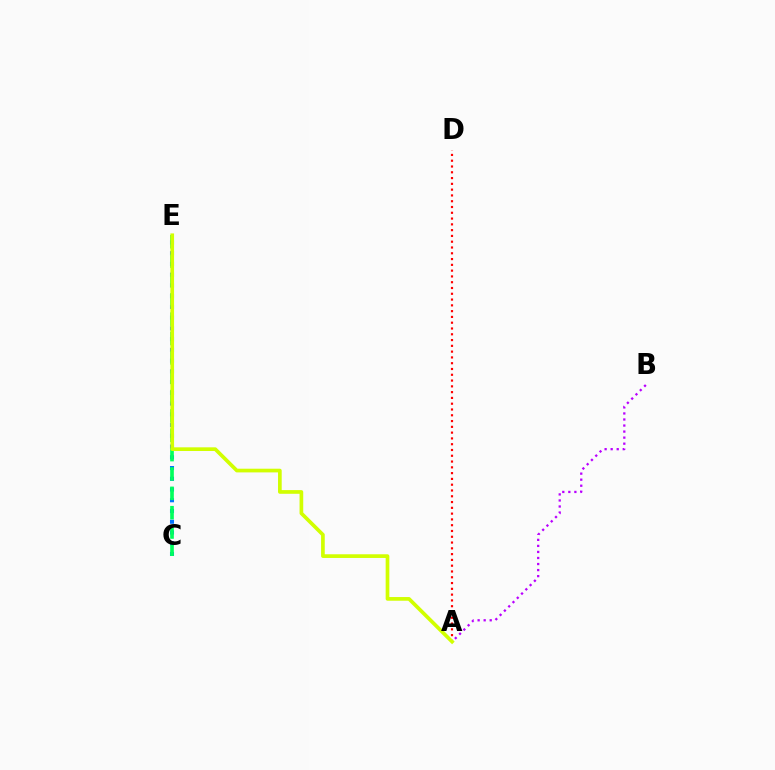{('A', 'B'): [{'color': '#b900ff', 'line_style': 'dotted', 'thickness': 1.64}], ('C', 'E'): [{'color': '#0074ff', 'line_style': 'dotted', 'thickness': 2.92}, {'color': '#00ff5c', 'line_style': 'dashed', 'thickness': 2.63}], ('A', 'D'): [{'color': '#ff0000', 'line_style': 'dotted', 'thickness': 1.57}], ('A', 'E'): [{'color': '#d1ff00', 'line_style': 'solid', 'thickness': 2.65}]}